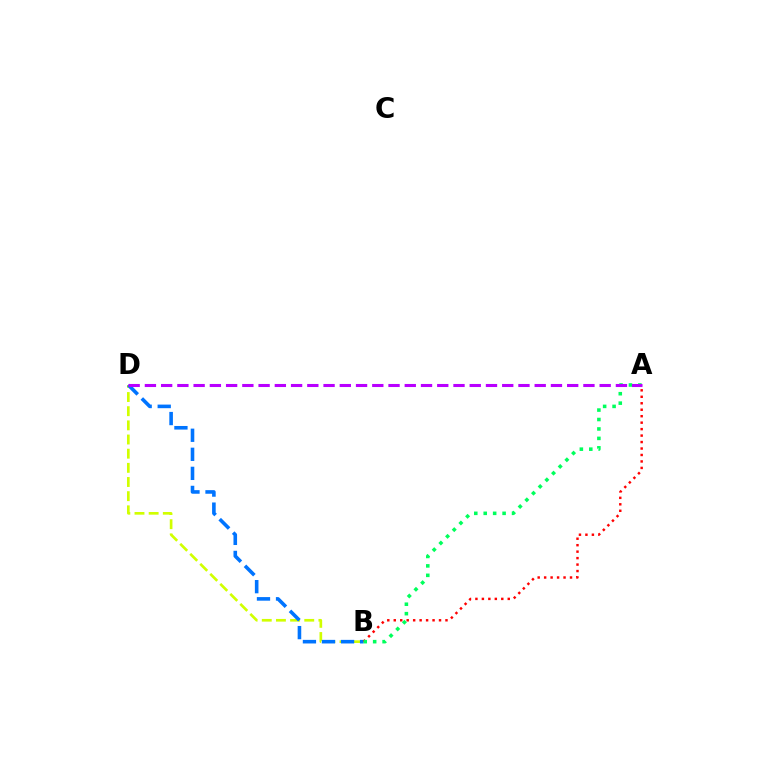{('B', 'D'): [{'color': '#d1ff00', 'line_style': 'dashed', 'thickness': 1.92}, {'color': '#0074ff', 'line_style': 'dashed', 'thickness': 2.59}], ('A', 'B'): [{'color': '#ff0000', 'line_style': 'dotted', 'thickness': 1.76}, {'color': '#00ff5c', 'line_style': 'dotted', 'thickness': 2.56}], ('A', 'D'): [{'color': '#b900ff', 'line_style': 'dashed', 'thickness': 2.21}]}